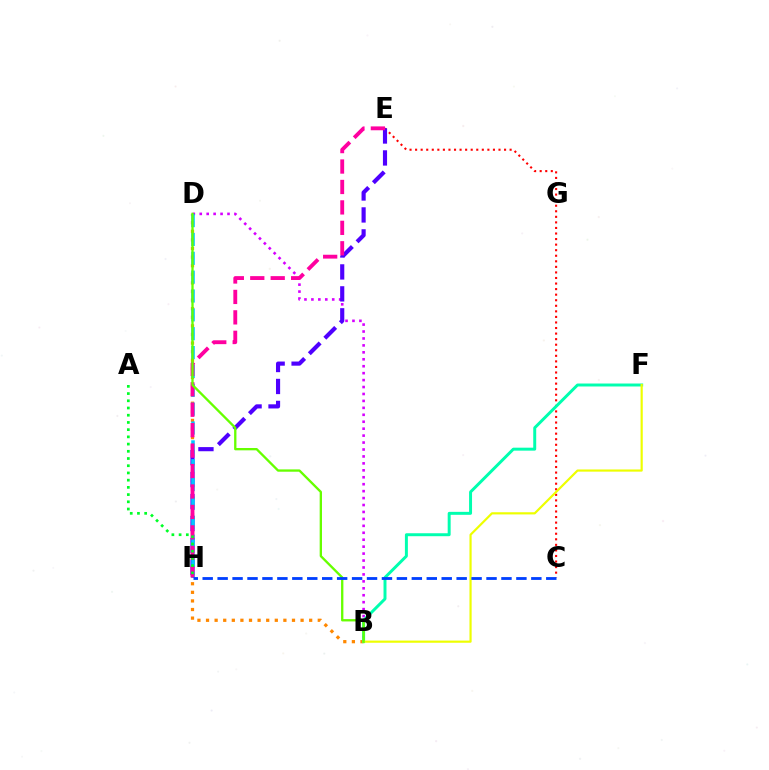{('C', 'E'): [{'color': '#ff0000', 'line_style': 'dotted', 'thickness': 1.51}], ('B', 'D'): [{'color': '#ff8800', 'line_style': 'dotted', 'thickness': 2.34}, {'color': '#d600ff', 'line_style': 'dotted', 'thickness': 1.89}, {'color': '#66ff00', 'line_style': 'solid', 'thickness': 1.67}], ('B', 'F'): [{'color': '#00ffaf', 'line_style': 'solid', 'thickness': 2.13}, {'color': '#eeff00', 'line_style': 'solid', 'thickness': 1.57}], ('E', 'H'): [{'color': '#4f00ff', 'line_style': 'dashed', 'thickness': 2.98}, {'color': '#ff00a0', 'line_style': 'dashed', 'thickness': 2.78}], ('D', 'H'): [{'color': '#00c7ff', 'line_style': 'dashed', 'thickness': 2.56}], ('A', 'H'): [{'color': '#00ff27', 'line_style': 'dotted', 'thickness': 1.96}], ('C', 'H'): [{'color': '#003fff', 'line_style': 'dashed', 'thickness': 2.03}]}